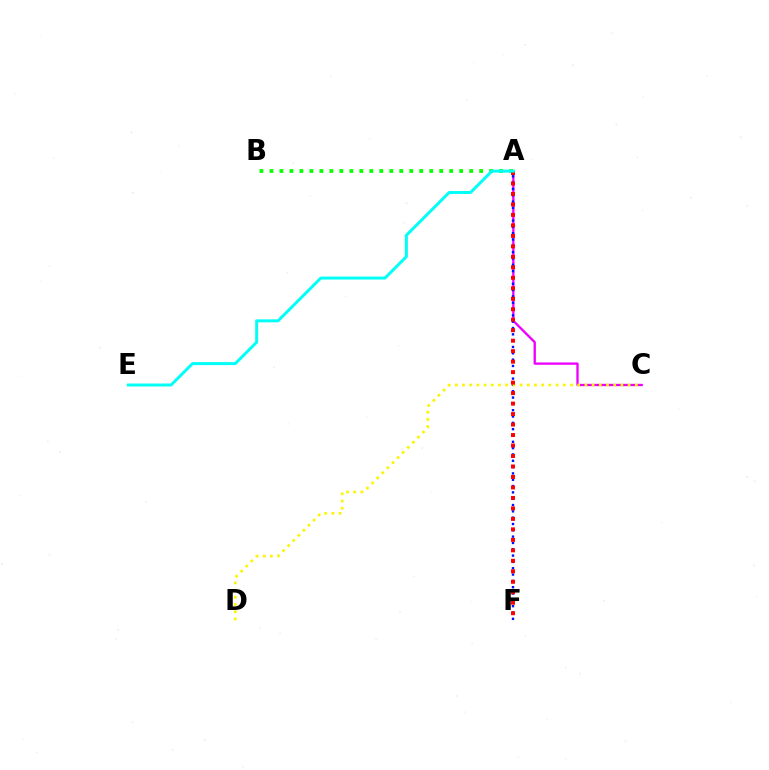{('A', 'B'): [{'color': '#08ff00', 'line_style': 'dotted', 'thickness': 2.71}], ('A', 'C'): [{'color': '#ee00ff', 'line_style': 'solid', 'thickness': 1.68}], ('A', 'F'): [{'color': '#0010ff', 'line_style': 'dotted', 'thickness': 1.72}, {'color': '#ff0000', 'line_style': 'dotted', 'thickness': 2.85}], ('C', 'D'): [{'color': '#fcf500', 'line_style': 'dotted', 'thickness': 1.96}], ('A', 'E'): [{'color': '#00fff6', 'line_style': 'solid', 'thickness': 2.13}]}